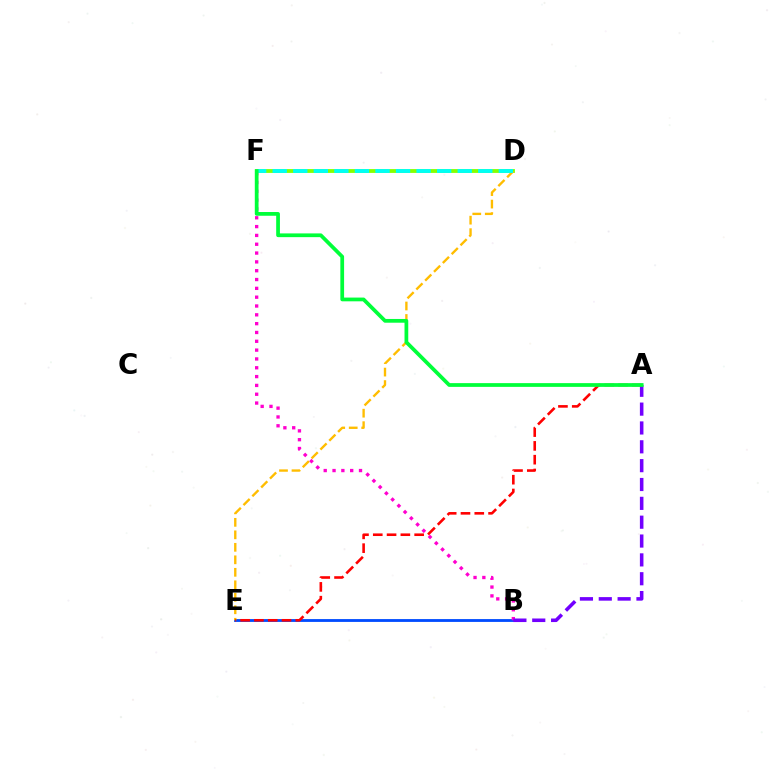{('B', 'E'): [{'color': '#004bff', 'line_style': 'solid', 'thickness': 2.03}], ('B', 'F'): [{'color': '#ff00cf', 'line_style': 'dotted', 'thickness': 2.4}], ('D', 'F'): [{'color': '#84ff00', 'line_style': 'solid', 'thickness': 2.74}, {'color': '#00fff6', 'line_style': 'dashed', 'thickness': 2.79}], ('A', 'B'): [{'color': '#7200ff', 'line_style': 'dashed', 'thickness': 2.56}], ('D', 'E'): [{'color': '#ffbd00', 'line_style': 'dashed', 'thickness': 1.7}], ('A', 'E'): [{'color': '#ff0000', 'line_style': 'dashed', 'thickness': 1.87}], ('A', 'F'): [{'color': '#00ff39', 'line_style': 'solid', 'thickness': 2.7}]}